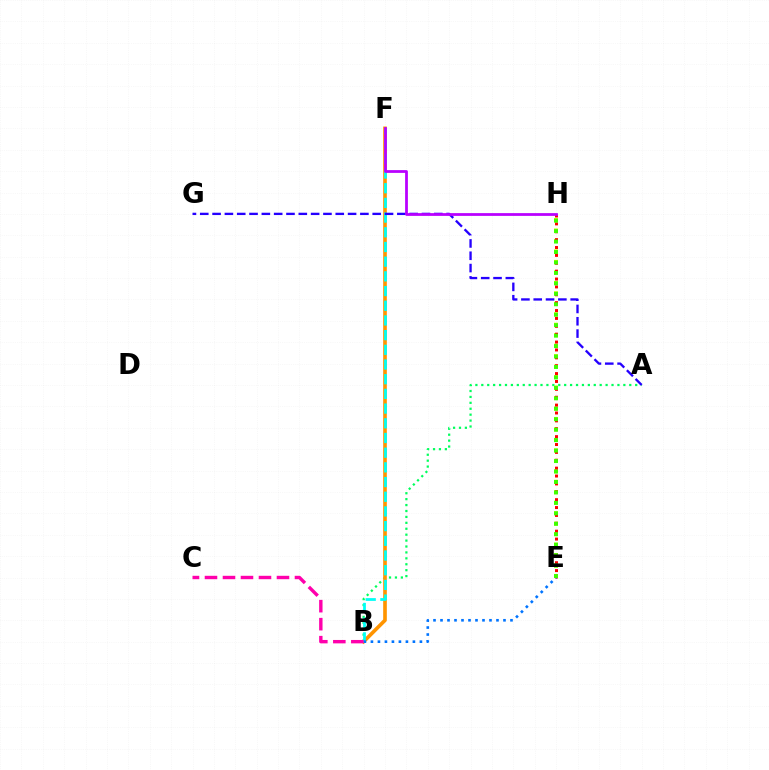{('A', 'B'): [{'color': '#00ff5c', 'line_style': 'dotted', 'thickness': 1.61}], ('E', 'H'): [{'color': '#d1ff00', 'line_style': 'dotted', 'thickness': 2.85}, {'color': '#ff0000', 'line_style': 'dotted', 'thickness': 2.14}, {'color': '#3dff00', 'line_style': 'dotted', 'thickness': 2.84}], ('B', 'F'): [{'color': '#ff9400', 'line_style': 'solid', 'thickness': 2.63}, {'color': '#00fff6', 'line_style': 'dashed', 'thickness': 2.0}], ('B', 'E'): [{'color': '#0074ff', 'line_style': 'dotted', 'thickness': 1.9}], ('B', 'C'): [{'color': '#ff00ac', 'line_style': 'dashed', 'thickness': 2.45}], ('A', 'G'): [{'color': '#2500ff', 'line_style': 'dashed', 'thickness': 1.67}], ('F', 'H'): [{'color': '#b900ff', 'line_style': 'solid', 'thickness': 1.99}]}